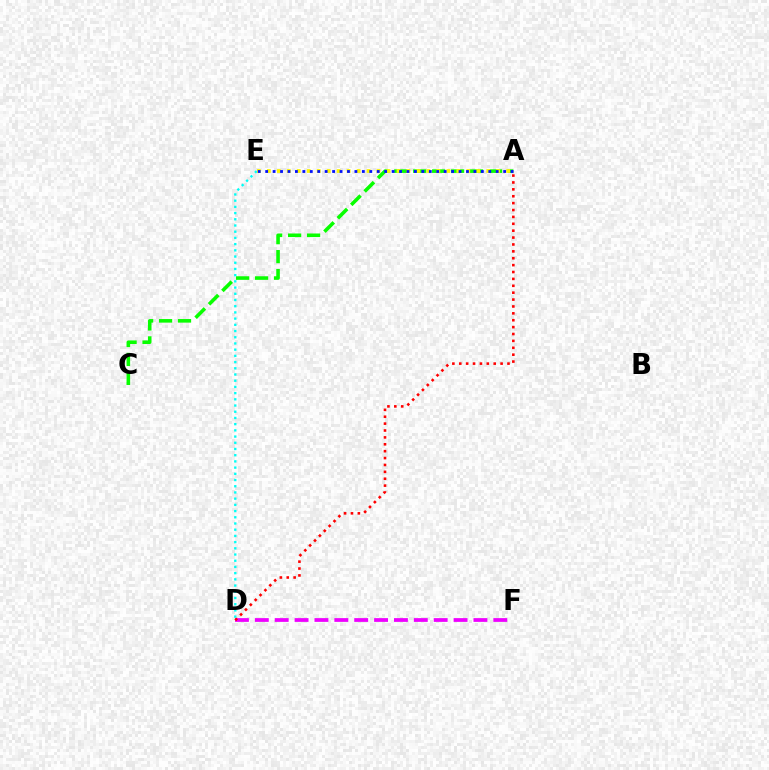{('D', 'E'): [{'color': '#00fff6', 'line_style': 'dotted', 'thickness': 1.69}], ('A', 'C'): [{'color': '#08ff00', 'line_style': 'dashed', 'thickness': 2.58}], ('D', 'F'): [{'color': '#ee00ff', 'line_style': 'dashed', 'thickness': 2.7}], ('A', 'E'): [{'color': '#fcf500', 'line_style': 'dotted', 'thickness': 2.71}, {'color': '#0010ff', 'line_style': 'dotted', 'thickness': 2.02}], ('A', 'D'): [{'color': '#ff0000', 'line_style': 'dotted', 'thickness': 1.87}]}